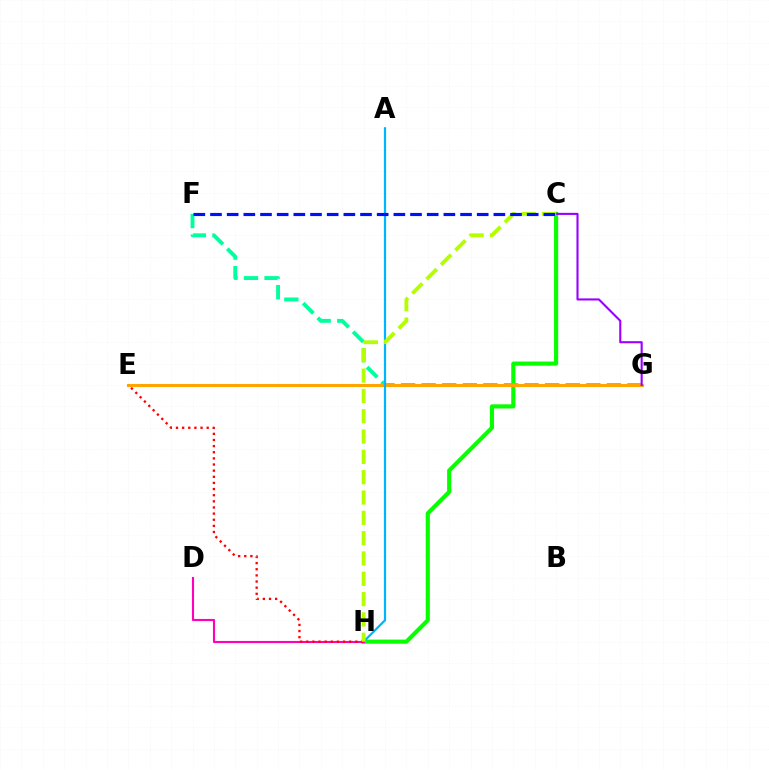{('C', 'H'): [{'color': '#08ff00', 'line_style': 'solid', 'thickness': 2.98}, {'color': '#b3ff00', 'line_style': 'dashed', 'thickness': 2.76}], ('F', 'G'): [{'color': '#00ff9d', 'line_style': 'dashed', 'thickness': 2.8}], ('E', 'G'): [{'color': '#ffa500', 'line_style': 'solid', 'thickness': 2.21}], ('A', 'H'): [{'color': '#00b5ff', 'line_style': 'solid', 'thickness': 1.61}], ('D', 'H'): [{'color': '#ff00bd', 'line_style': 'solid', 'thickness': 1.53}], ('E', 'H'): [{'color': '#ff0000', 'line_style': 'dotted', 'thickness': 1.67}], ('C', 'G'): [{'color': '#9b00ff', 'line_style': 'solid', 'thickness': 1.51}], ('C', 'F'): [{'color': '#0010ff', 'line_style': 'dashed', 'thickness': 2.26}]}